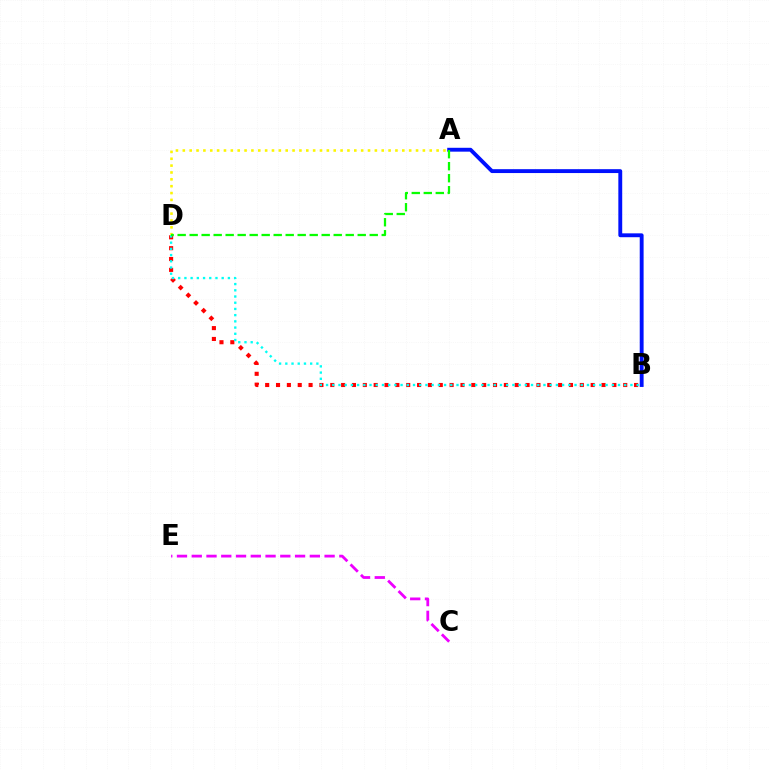{('B', 'D'): [{'color': '#ff0000', 'line_style': 'dotted', 'thickness': 2.95}, {'color': '#00fff6', 'line_style': 'dotted', 'thickness': 1.69}], ('A', 'B'): [{'color': '#0010ff', 'line_style': 'solid', 'thickness': 2.79}], ('C', 'E'): [{'color': '#ee00ff', 'line_style': 'dashed', 'thickness': 2.01}], ('A', 'D'): [{'color': '#fcf500', 'line_style': 'dotted', 'thickness': 1.86}, {'color': '#08ff00', 'line_style': 'dashed', 'thickness': 1.63}]}